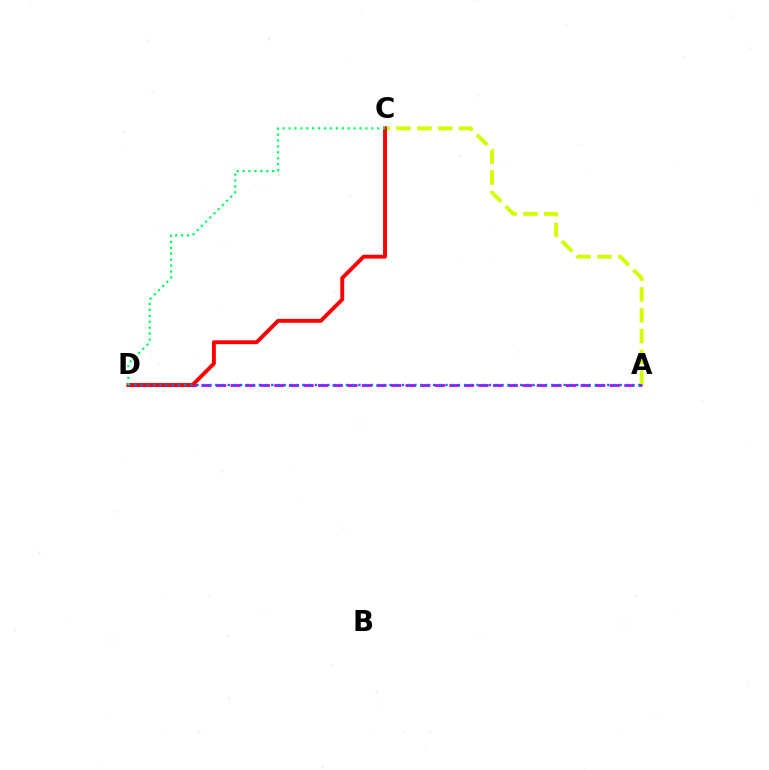{('A', 'C'): [{'color': '#d1ff00', 'line_style': 'dashed', 'thickness': 2.83}], ('A', 'D'): [{'color': '#b900ff', 'line_style': 'dashed', 'thickness': 1.98}, {'color': '#0074ff', 'line_style': 'dotted', 'thickness': 1.69}], ('C', 'D'): [{'color': '#ff0000', 'line_style': 'solid', 'thickness': 2.79}, {'color': '#00ff5c', 'line_style': 'dotted', 'thickness': 1.61}]}